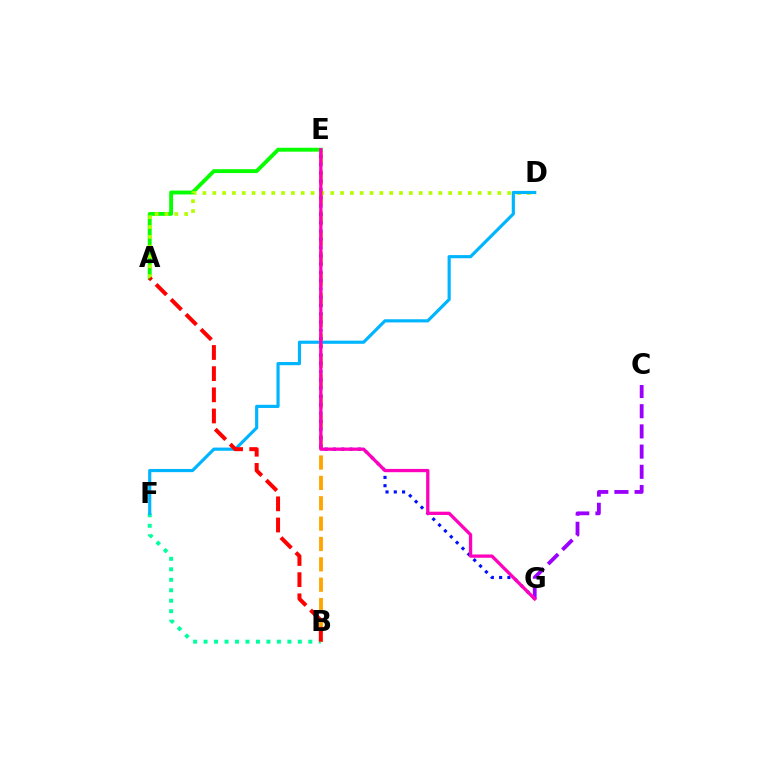{('B', 'E'): [{'color': '#ffa500', 'line_style': 'dashed', 'thickness': 2.77}], ('A', 'E'): [{'color': '#08ff00', 'line_style': 'solid', 'thickness': 2.8}], ('B', 'F'): [{'color': '#00ff9d', 'line_style': 'dotted', 'thickness': 2.85}], ('A', 'D'): [{'color': '#b3ff00', 'line_style': 'dotted', 'thickness': 2.67}], ('E', 'G'): [{'color': '#0010ff', 'line_style': 'dotted', 'thickness': 2.25}, {'color': '#ff00bd', 'line_style': 'solid', 'thickness': 2.37}], ('D', 'F'): [{'color': '#00b5ff', 'line_style': 'solid', 'thickness': 2.28}], ('C', 'G'): [{'color': '#9b00ff', 'line_style': 'dashed', 'thickness': 2.74}], ('A', 'B'): [{'color': '#ff0000', 'line_style': 'dashed', 'thickness': 2.88}]}